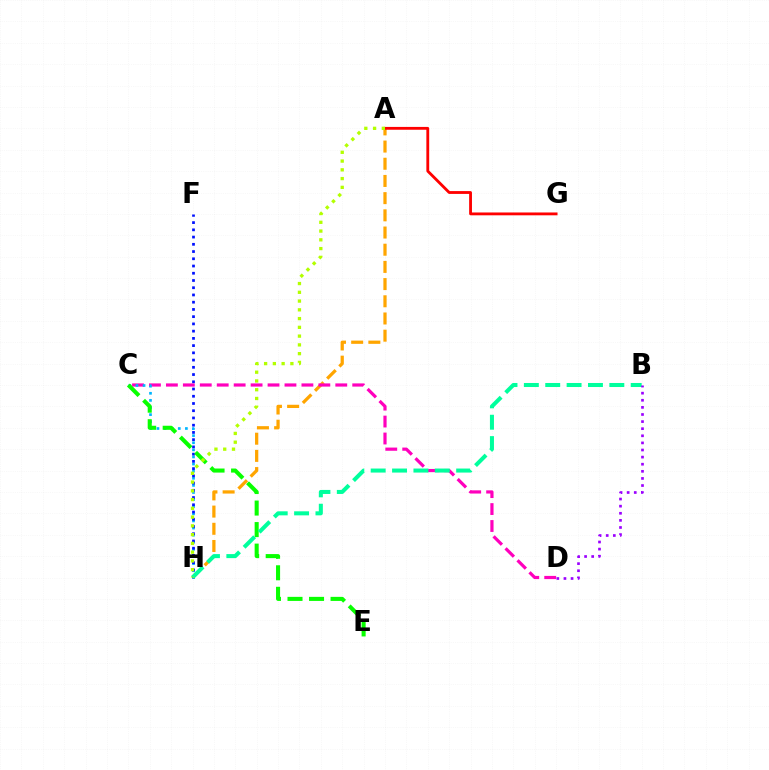{('A', 'H'): [{'color': '#ffa500', 'line_style': 'dashed', 'thickness': 2.34}, {'color': '#b3ff00', 'line_style': 'dotted', 'thickness': 2.38}], ('C', 'D'): [{'color': '#ff00bd', 'line_style': 'dashed', 'thickness': 2.3}], ('C', 'H'): [{'color': '#00b5ff', 'line_style': 'dotted', 'thickness': 1.93}], ('F', 'H'): [{'color': '#0010ff', 'line_style': 'dotted', 'thickness': 1.97}], ('C', 'E'): [{'color': '#08ff00', 'line_style': 'dashed', 'thickness': 2.92}], ('B', 'H'): [{'color': '#00ff9d', 'line_style': 'dashed', 'thickness': 2.9}], ('B', 'D'): [{'color': '#9b00ff', 'line_style': 'dotted', 'thickness': 1.93}], ('A', 'G'): [{'color': '#ff0000', 'line_style': 'solid', 'thickness': 2.04}]}